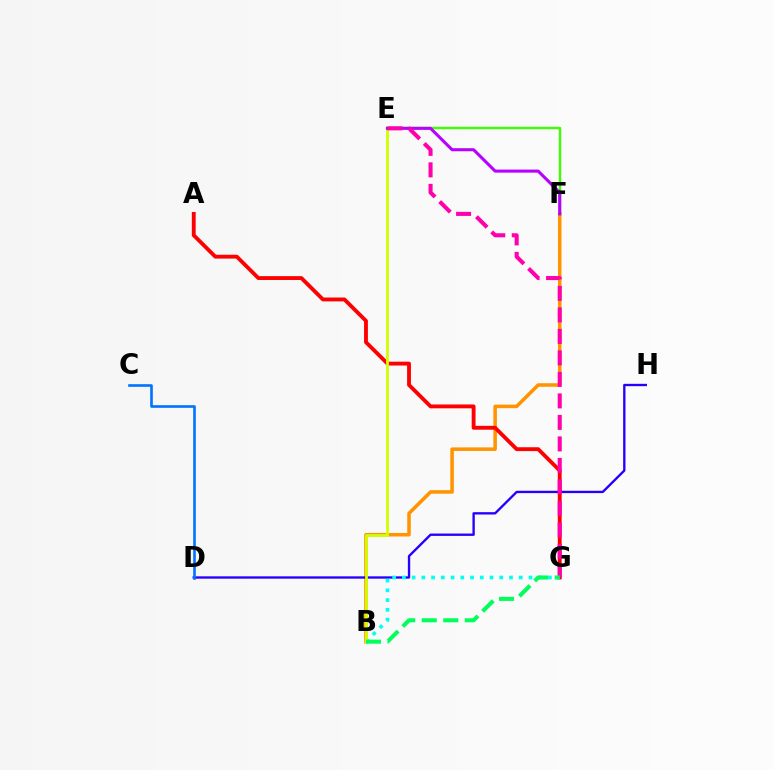{('B', 'F'): [{'color': '#ff9400', 'line_style': 'solid', 'thickness': 2.55}], ('D', 'H'): [{'color': '#2500ff', 'line_style': 'solid', 'thickness': 1.69}], ('C', 'D'): [{'color': '#0074ff', 'line_style': 'solid', 'thickness': 1.89}], ('A', 'G'): [{'color': '#ff0000', 'line_style': 'solid', 'thickness': 2.77}], ('E', 'F'): [{'color': '#3dff00', 'line_style': 'solid', 'thickness': 1.72}, {'color': '#b900ff', 'line_style': 'solid', 'thickness': 2.2}], ('B', 'G'): [{'color': '#00fff6', 'line_style': 'dotted', 'thickness': 2.65}, {'color': '#00ff5c', 'line_style': 'dashed', 'thickness': 2.92}], ('B', 'E'): [{'color': '#d1ff00', 'line_style': 'solid', 'thickness': 2.03}], ('E', 'G'): [{'color': '#ff00ac', 'line_style': 'dashed', 'thickness': 2.92}]}